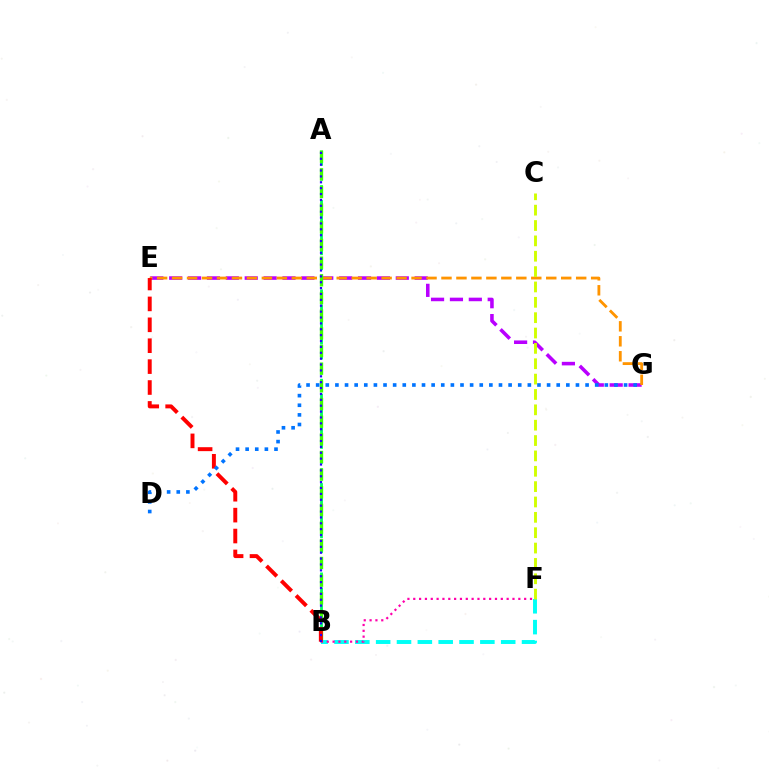{('B', 'F'): [{'color': '#00fff6', 'line_style': 'dashed', 'thickness': 2.83}, {'color': '#ff00ac', 'line_style': 'dotted', 'thickness': 1.59}], ('A', 'B'): [{'color': '#00ff5c', 'line_style': 'dashed', 'thickness': 2.02}, {'color': '#3dff00', 'line_style': 'dashed', 'thickness': 2.4}, {'color': '#2500ff', 'line_style': 'dotted', 'thickness': 1.6}], ('E', 'G'): [{'color': '#b900ff', 'line_style': 'dashed', 'thickness': 2.57}, {'color': '#ff9400', 'line_style': 'dashed', 'thickness': 2.03}], ('C', 'F'): [{'color': '#d1ff00', 'line_style': 'dashed', 'thickness': 2.09}], ('B', 'E'): [{'color': '#ff0000', 'line_style': 'dashed', 'thickness': 2.84}], ('D', 'G'): [{'color': '#0074ff', 'line_style': 'dotted', 'thickness': 2.61}]}